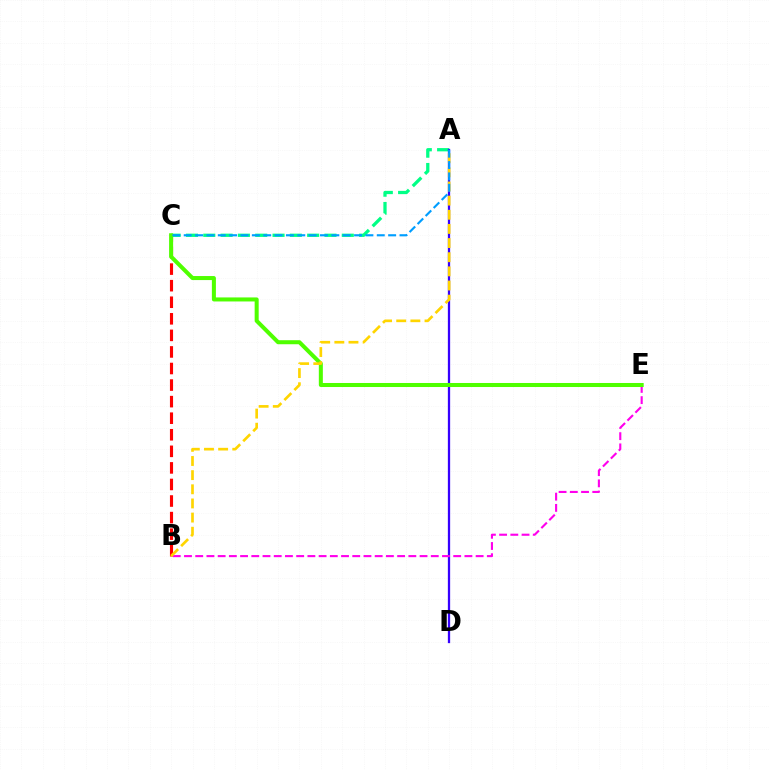{('A', 'C'): [{'color': '#00ff86', 'line_style': 'dashed', 'thickness': 2.35}, {'color': '#009eff', 'line_style': 'dashed', 'thickness': 1.54}], ('B', 'C'): [{'color': '#ff0000', 'line_style': 'dashed', 'thickness': 2.25}], ('A', 'D'): [{'color': '#3700ff', 'line_style': 'solid', 'thickness': 1.64}], ('B', 'E'): [{'color': '#ff00ed', 'line_style': 'dashed', 'thickness': 1.52}], ('C', 'E'): [{'color': '#4fff00', 'line_style': 'solid', 'thickness': 2.9}], ('A', 'B'): [{'color': '#ffd500', 'line_style': 'dashed', 'thickness': 1.92}]}